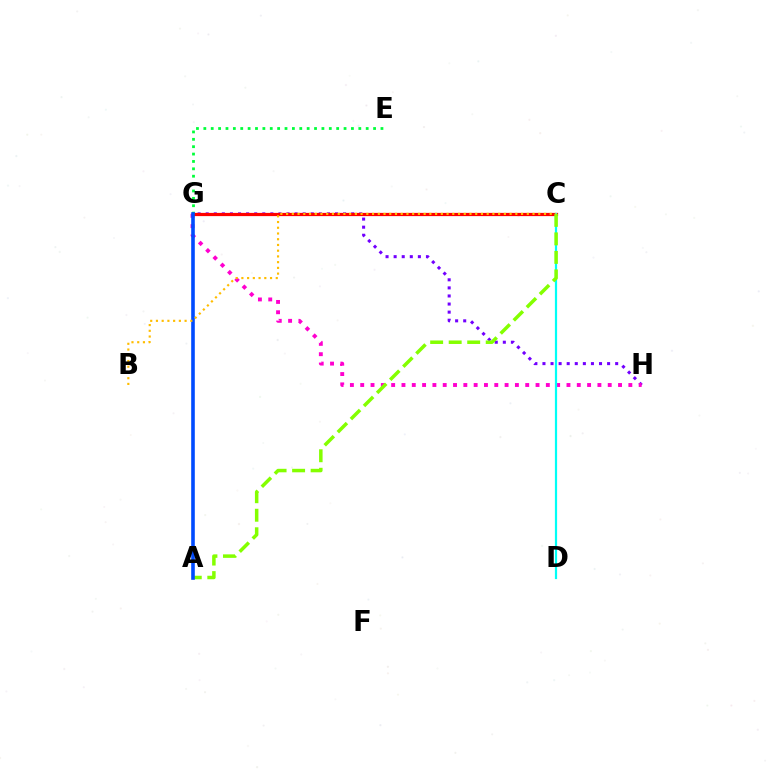{('G', 'H'): [{'color': '#7200ff', 'line_style': 'dotted', 'thickness': 2.2}, {'color': '#ff00cf', 'line_style': 'dotted', 'thickness': 2.8}], ('E', 'G'): [{'color': '#00ff39', 'line_style': 'dotted', 'thickness': 2.01}], ('C', 'G'): [{'color': '#ff0000', 'line_style': 'solid', 'thickness': 2.31}], ('C', 'D'): [{'color': '#00fff6', 'line_style': 'solid', 'thickness': 1.59}], ('A', 'C'): [{'color': '#84ff00', 'line_style': 'dashed', 'thickness': 2.52}], ('A', 'G'): [{'color': '#004bff', 'line_style': 'solid', 'thickness': 2.59}], ('B', 'C'): [{'color': '#ffbd00', 'line_style': 'dotted', 'thickness': 1.56}]}